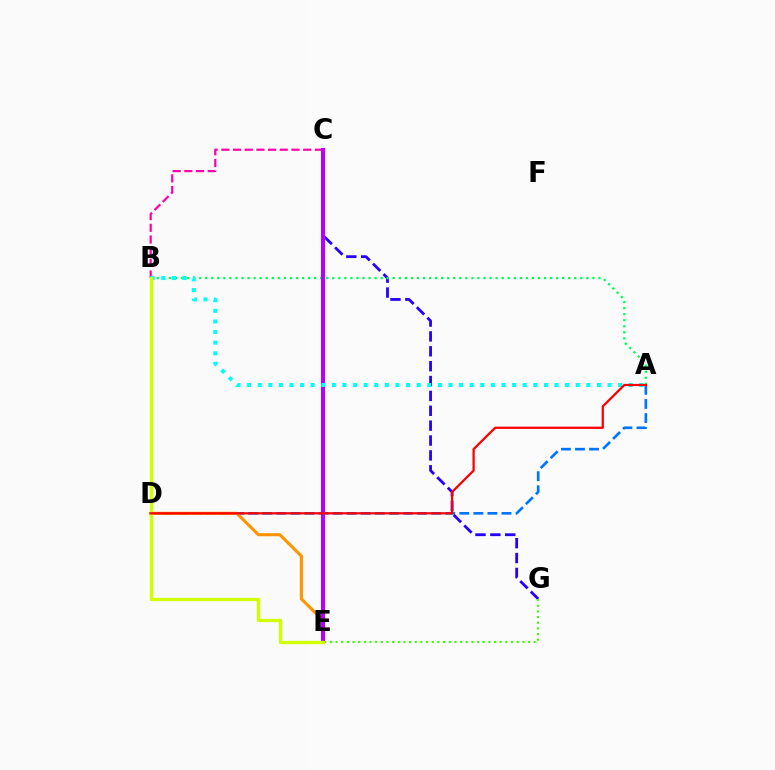{('A', 'D'): [{'color': '#0074ff', 'line_style': 'dashed', 'thickness': 1.91}, {'color': '#ff0000', 'line_style': 'solid', 'thickness': 1.63}], ('C', 'G'): [{'color': '#2500ff', 'line_style': 'dashed', 'thickness': 2.02}], ('A', 'B'): [{'color': '#00ff5c', 'line_style': 'dotted', 'thickness': 1.64}, {'color': '#00fff6', 'line_style': 'dotted', 'thickness': 2.88}], ('D', 'E'): [{'color': '#ff9400', 'line_style': 'solid', 'thickness': 2.21}], ('B', 'C'): [{'color': '#ff00ac', 'line_style': 'dashed', 'thickness': 1.59}], ('E', 'G'): [{'color': '#3dff00', 'line_style': 'dotted', 'thickness': 1.54}], ('C', 'E'): [{'color': '#b900ff', 'line_style': 'solid', 'thickness': 2.89}], ('B', 'E'): [{'color': '#d1ff00', 'line_style': 'solid', 'thickness': 2.43}]}